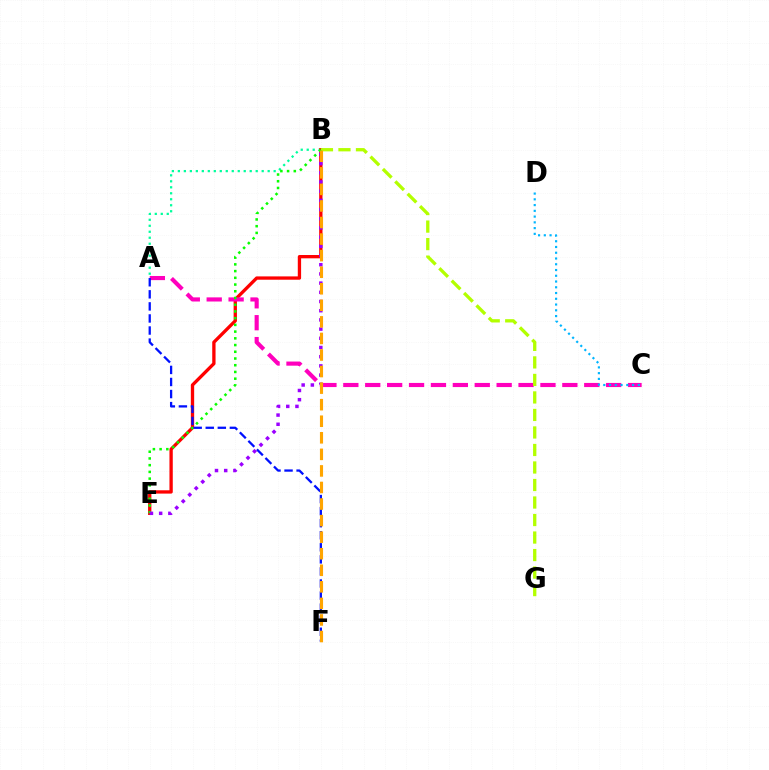{('A', 'B'): [{'color': '#00ff9d', 'line_style': 'dotted', 'thickness': 1.63}], ('B', 'E'): [{'color': '#ff0000', 'line_style': 'solid', 'thickness': 2.39}, {'color': '#08ff00', 'line_style': 'dotted', 'thickness': 1.83}, {'color': '#9b00ff', 'line_style': 'dotted', 'thickness': 2.5}], ('A', 'C'): [{'color': '#ff00bd', 'line_style': 'dashed', 'thickness': 2.98}], ('C', 'D'): [{'color': '#00b5ff', 'line_style': 'dotted', 'thickness': 1.56}], ('B', 'G'): [{'color': '#b3ff00', 'line_style': 'dashed', 'thickness': 2.38}], ('A', 'F'): [{'color': '#0010ff', 'line_style': 'dashed', 'thickness': 1.64}], ('B', 'F'): [{'color': '#ffa500', 'line_style': 'dashed', 'thickness': 2.25}]}